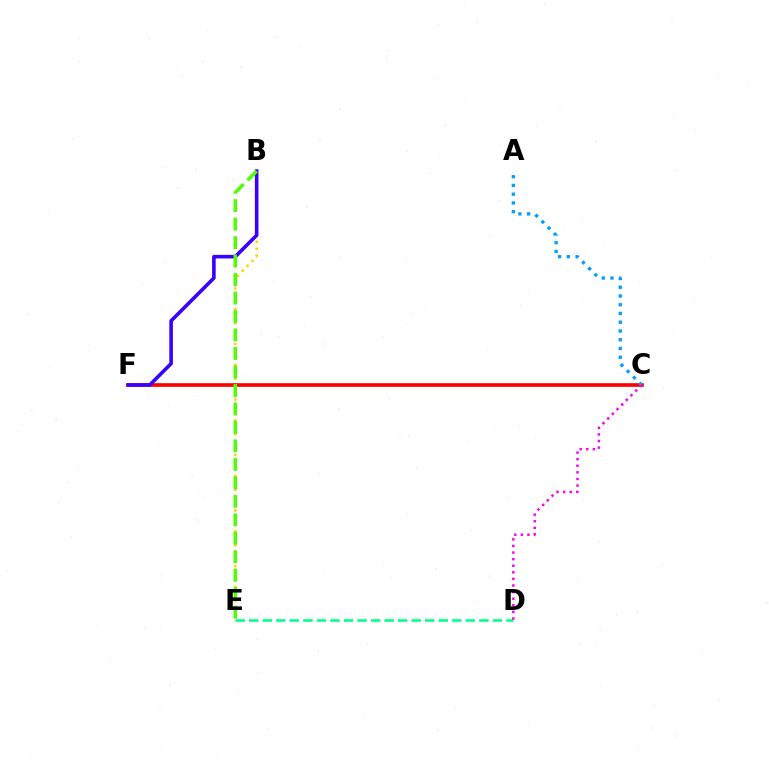{('C', 'F'): [{'color': '#ff0000', 'line_style': 'solid', 'thickness': 2.64}], ('B', 'E'): [{'color': '#ffd500', 'line_style': 'dotted', 'thickness': 1.89}, {'color': '#4fff00', 'line_style': 'dashed', 'thickness': 2.51}], ('B', 'F'): [{'color': '#3700ff', 'line_style': 'solid', 'thickness': 2.59}], ('D', 'E'): [{'color': '#00ff86', 'line_style': 'dashed', 'thickness': 1.84}], ('A', 'C'): [{'color': '#009eff', 'line_style': 'dotted', 'thickness': 2.38}], ('C', 'D'): [{'color': '#ff00ed', 'line_style': 'dotted', 'thickness': 1.79}]}